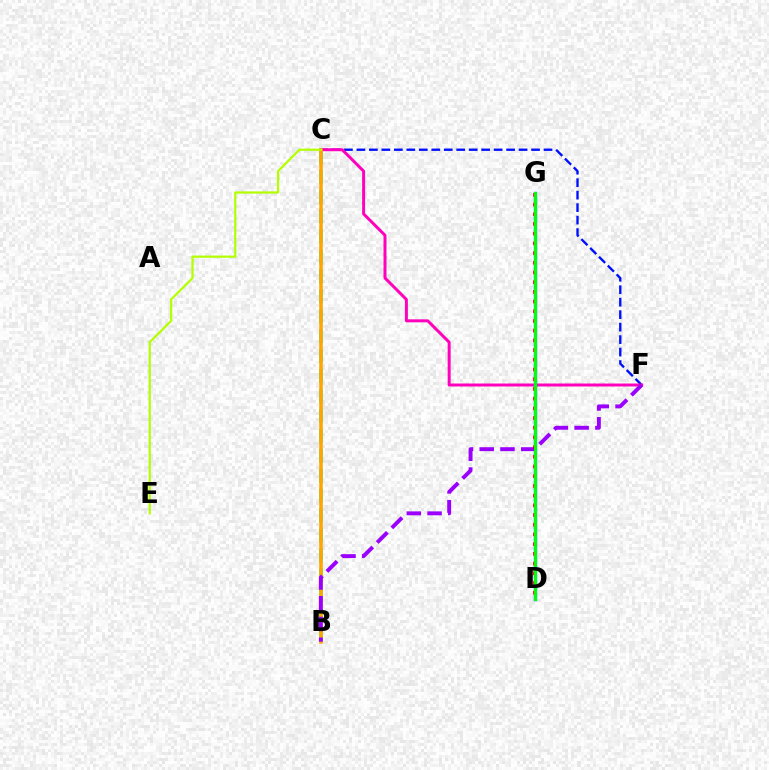{('C', 'F'): [{'color': '#0010ff', 'line_style': 'dashed', 'thickness': 1.69}, {'color': '#ff00bd', 'line_style': 'solid', 'thickness': 2.14}], ('B', 'C'): [{'color': '#00ff9d', 'line_style': 'dashed', 'thickness': 2.71}, {'color': '#ffa500', 'line_style': 'solid', 'thickness': 2.53}], ('D', 'G'): [{'color': '#00b5ff', 'line_style': 'solid', 'thickness': 2.5}, {'color': '#ff0000', 'line_style': 'dotted', 'thickness': 2.64}, {'color': '#08ff00', 'line_style': 'solid', 'thickness': 2.08}], ('B', 'F'): [{'color': '#9b00ff', 'line_style': 'dashed', 'thickness': 2.82}], ('C', 'E'): [{'color': '#b3ff00', 'line_style': 'solid', 'thickness': 1.6}]}